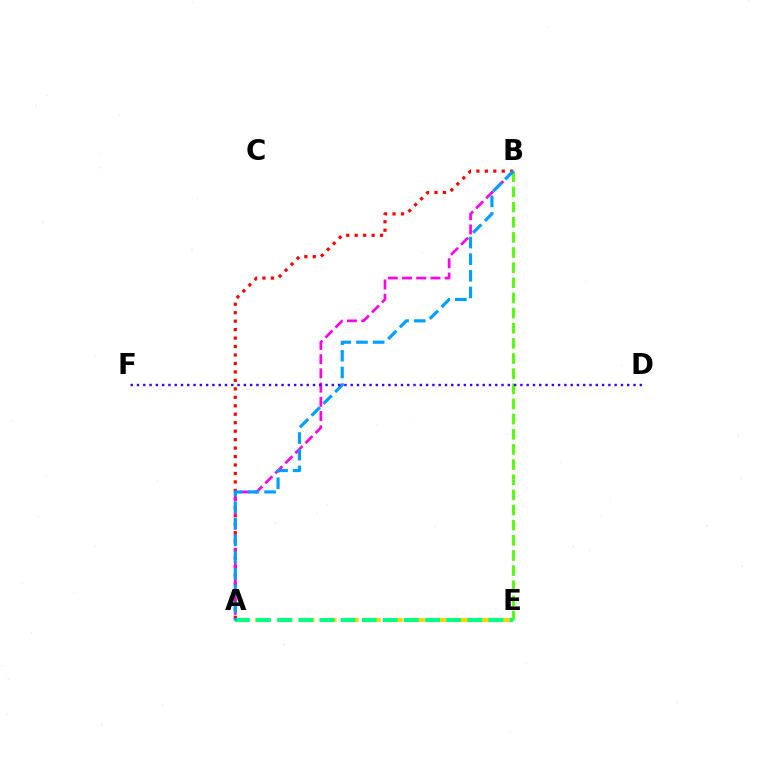{('B', 'E'): [{'color': '#4fff00', 'line_style': 'dashed', 'thickness': 2.06}], ('A', 'E'): [{'color': '#ffd500', 'line_style': 'dashed', 'thickness': 2.99}, {'color': '#00ff86', 'line_style': 'dashed', 'thickness': 2.87}], ('A', 'B'): [{'color': '#ff0000', 'line_style': 'dotted', 'thickness': 2.3}, {'color': '#ff00ed', 'line_style': 'dashed', 'thickness': 1.93}, {'color': '#009eff', 'line_style': 'dashed', 'thickness': 2.26}], ('D', 'F'): [{'color': '#3700ff', 'line_style': 'dotted', 'thickness': 1.71}]}